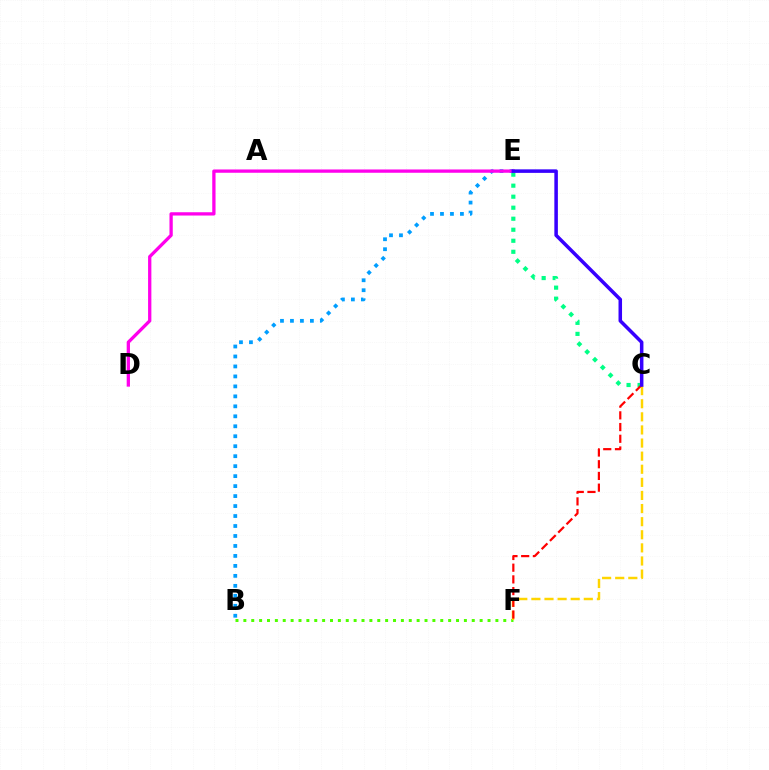{('B', 'F'): [{'color': '#4fff00', 'line_style': 'dotted', 'thickness': 2.14}], ('C', 'E'): [{'color': '#00ff86', 'line_style': 'dotted', 'thickness': 2.99}, {'color': '#3700ff', 'line_style': 'solid', 'thickness': 2.54}], ('B', 'E'): [{'color': '#009eff', 'line_style': 'dotted', 'thickness': 2.71}], ('C', 'F'): [{'color': '#ffd500', 'line_style': 'dashed', 'thickness': 1.78}, {'color': '#ff0000', 'line_style': 'dashed', 'thickness': 1.59}], ('D', 'E'): [{'color': '#ff00ed', 'line_style': 'solid', 'thickness': 2.37}]}